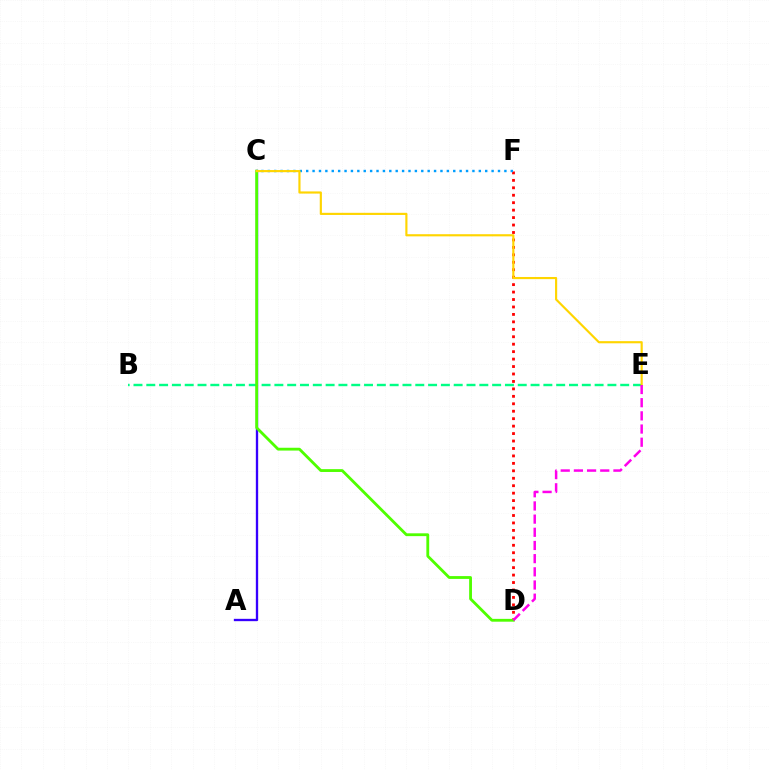{('D', 'F'): [{'color': '#ff0000', 'line_style': 'dotted', 'thickness': 2.02}], ('C', 'F'): [{'color': '#009eff', 'line_style': 'dotted', 'thickness': 1.74}], ('B', 'E'): [{'color': '#00ff86', 'line_style': 'dashed', 'thickness': 1.74}], ('A', 'C'): [{'color': '#3700ff', 'line_style': 'solid', 'thickness': 1.68}], ('C', 'D'): [{'color': '#4fff00', 'line_style': 'solid', 'thickness': 2.03}], ('C', 'E'): [{'color': '#ffd500', 'line_style': 'solid', 'thickness': 1.55}], ('D', 'E'): [{'color': '#ff00ed', 'line_style': 'dashed', 'thickness': 1.79}]}